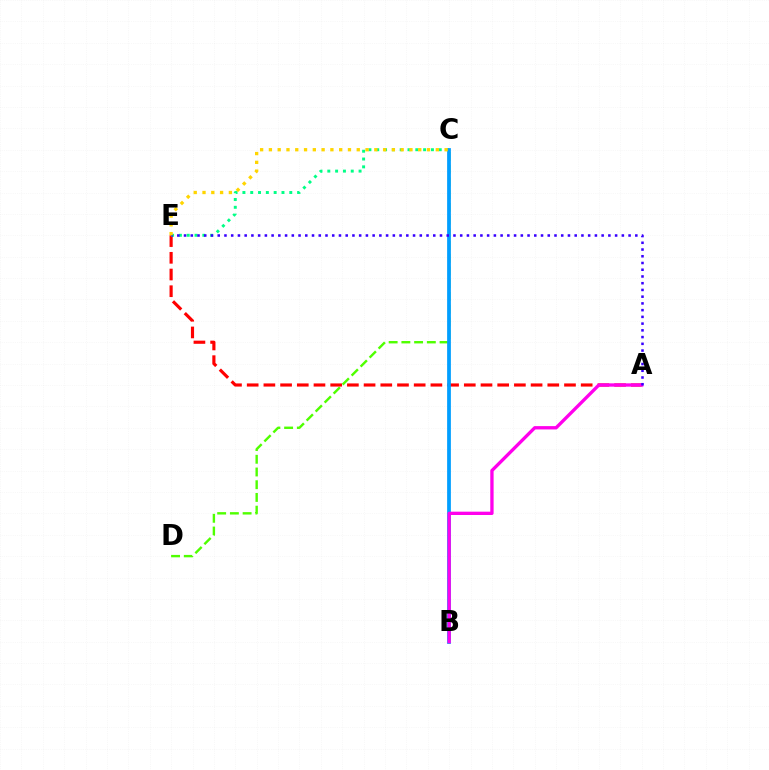{('C', 'D'): [{'color': '#4fff00', 'line_style': 'dashed', 'thickness': 1.73}], ('A', 'E'): [{'color': '#ff0000', 'line_style': 'dashed', 'thickness': 2.27}, {'color': '#3700ff', 'line_style': 'dotted', 'thickness': 1.83}], ('C', 'E'): [{'color': '#00ff86', 'line_style': 'dotted', 'thickness': 2.12}, {'color': '#ffd500', 'line_style': 'dotted', 'thickness': 2.39}], ('B', 'C'): [{'color': '#009eff', 'line_style': 'solid', 'thickness': 2.7}], ('A', 'B'): [{'color': '#ff00ed', 'line_style': 'solid', 'thickness': 2.39}]}